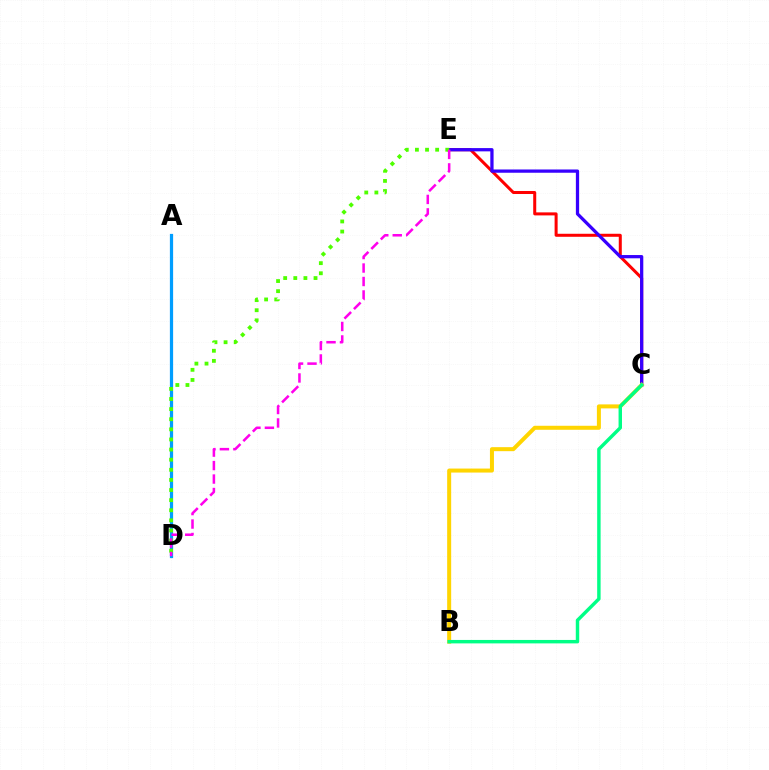{('C', 'E'): [{'color': '#ff0000', 'line_style': 'solid', 'thickness': 2.17}, {'color': '#3700ff', 'line_style': 'solid', 'thickness': 2.35}], ('B', 'C'): [{'color': '#ffd500', 'line_style': 'solid', 'thickness': 2.88}, {'color': '#00ff86', 'line_style': 'solid', 'thickness': 2.48}], ('A', 'D'): [{'color': '#009eff', 'line_style': 'solid', 'thickness': 2.32}], ('D', 'E'): [{'color': '#4fff00', 'line_style': 'dotted', 'thickness': 2.75}, {'color': '#ff00ed', 'line_style': 'dashed', 'thickness': 1.83}]}